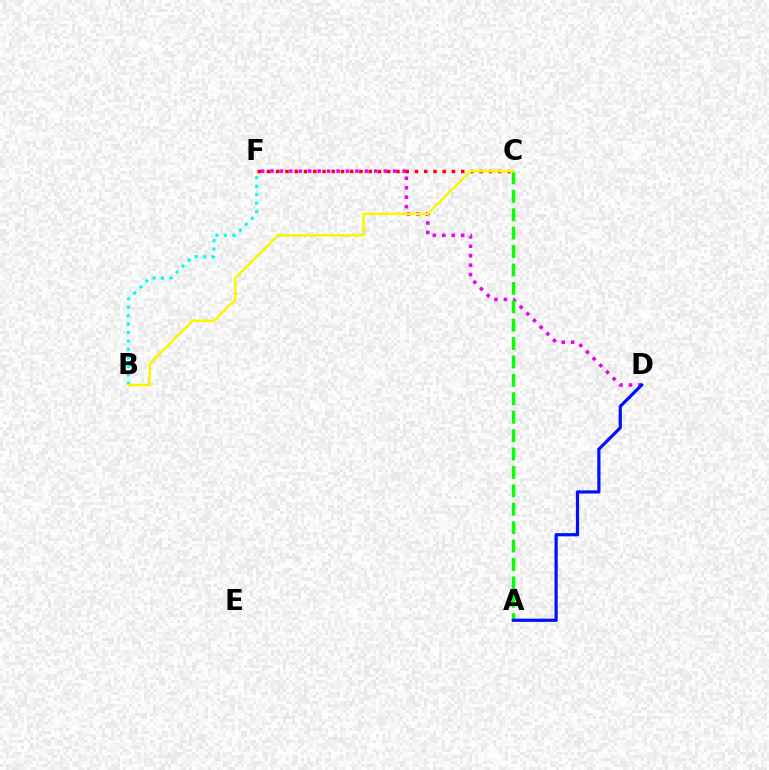{('C', 'F'): [{'color': '#ff0000', 'line_style': 'dotted', 'thickness': 2.51}], ('D', 'F'): [{'color': '#ee00ff', 'line_style': 'dotted', 'thickness': 2.56}], ('A', 'C'): [{'color': '#08ff00', 'line_style': 'dashed', 'thickness': 2.5}], ('B', 'F'): [{'color': '#00fff6', 'line_style': 'dotted', 'thickness': 2.3}], ('B', 'C'): [{'color': '#fcf500', 'line_style': 'solid', 'thickness': 1.8}], ('A', 'D'): [{'color': '#0010ff', 'line_style': 'solid', 'thickness': 2.3}]}